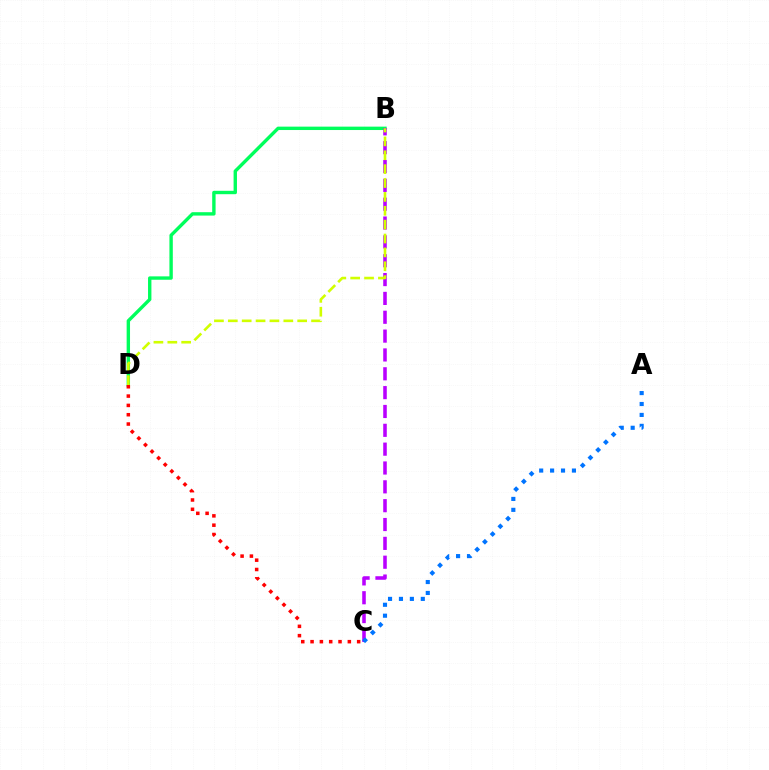{('B', 'D'): [{'color': '#00ff5c', 'line_style': 'solid', 'thickness': 2.44}, {'color': '#d1ff00', 'line_style': 'dashed', 'thickness': 1.88}], ('B', 'C'): [{'color': '#b900ff', 'line_style': 'dashed', 'thickness': 2.56}], ('A', 'C'): [{'color': '#0074ff', 'line_style': 'dotted', 'thickness': 2.97}], ('C', 'D'): [{'color': '#ff0000', 'line_style': 'dotted', 'thickness': 2.53}]}